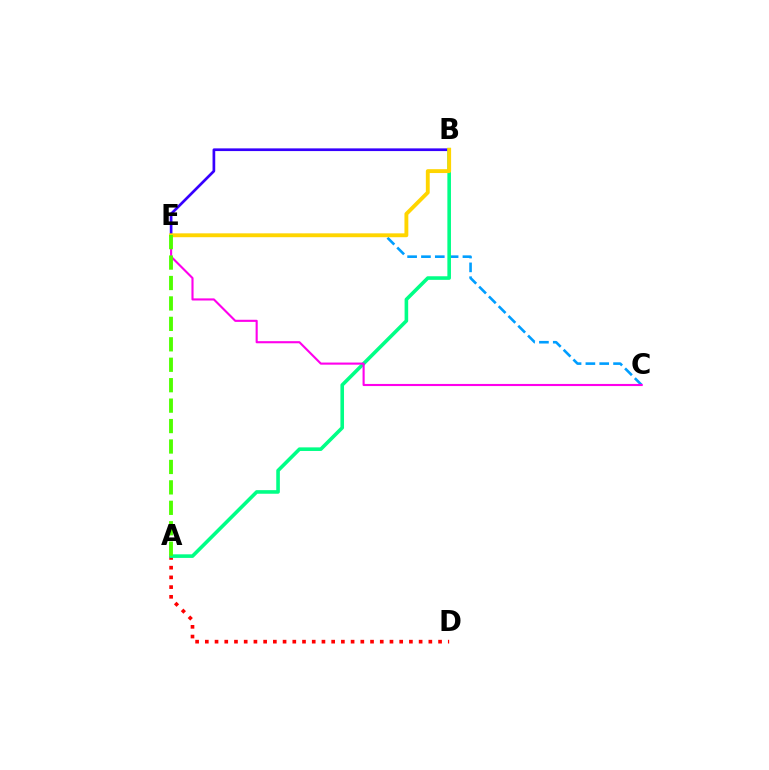{('B', 'E'): [{'color': '#3700ff', 'line_style': 'solid', 'thickness': 1.94}, {'color': '#ffd500', 'line_style': 'solid', 'thickness': 2.79}], ('C', 'E'): [{'color': '#009eff', 'line_style': 'dashed', 'thickness': 1.88}, {'color': '#ff00ed', 'line_style': 'solid', 'thickness': 1.52}], ('A', 'D'): [{'color': '#ff0000', 'line_style': 'dotted', 'thickness': 2.64}], ('A', 'B'): [{'color': '#00ff86', 'line_style': 'solid', 'thickness': 2.59}], ('A', 'E'): [{'color': '#4fff00', 'line_style': 'dashed', 'thickness': 2.78}]}